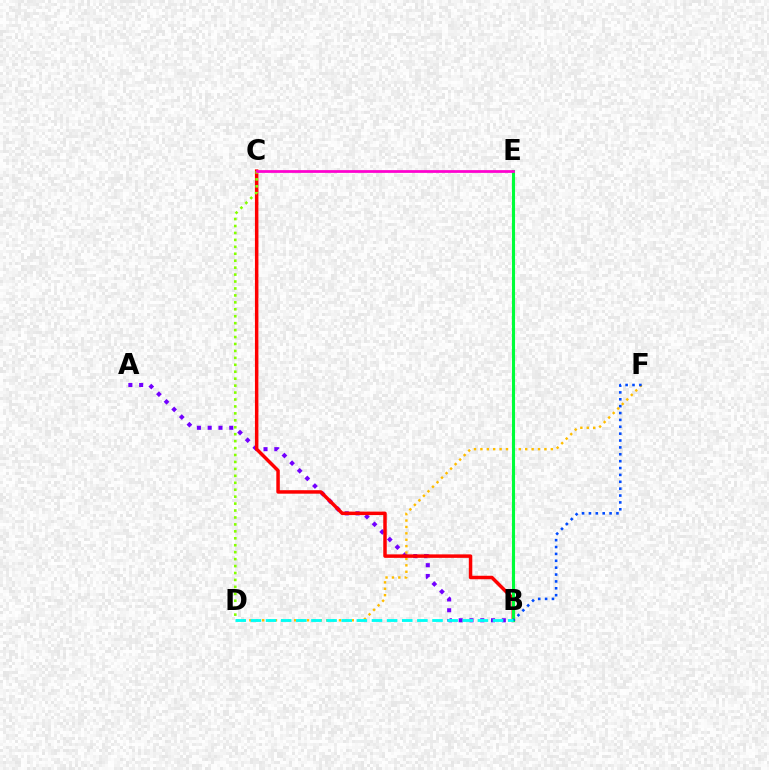{('A', 'B'): [{'color': '#7200ff', 'line_style': 'dotted', 'thickness': 2.93}], ('D', 'F'): [{'color': '#ffbd00', 'line_style': 'dotted', 'thickness': 1.74}], ('B', 'C'): [{'color': '#ff0000', 'line_style': 'solid', 'thickness': 2.5}], ('C', 'D'): [{'color': '#84ff00', 'line_style': 'dotted', 'thickness': 1.89}], ('B', 'E'): [{'color': '#00ff39', 'line_style': 'solid', 'thickness': 2.24}], ('B', 'F'): [{'color': '#004bff', 'line_style': 'dotted', 'thickness': 1.87}], ('C', 'E'): [{'color': '#ff00cf', 'line_style': 'solid', 'thickness': 1.98}], ('B', 'D'): [{'color': '#00fff6', 'line_style': 'dashed', 'thickness': 2.06}]}